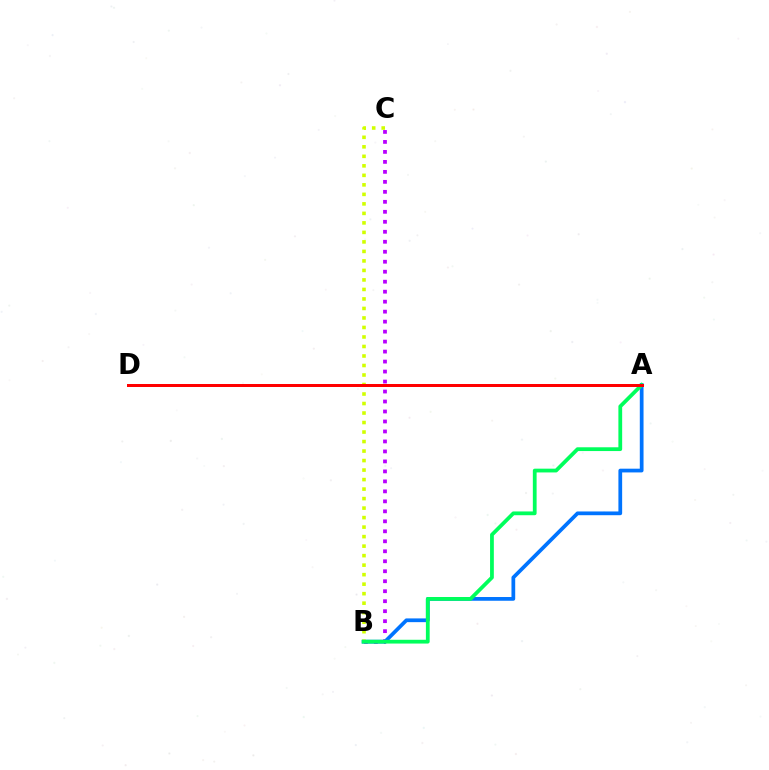{('B', 'C'): [{'color': '#b900ff', 'line_style': 'dotted', 'thickness': 2.71}, {'color': '#d1ff00', 'line_style': 'dotted', 'thickness': 2.58}], ('A', 'B'): [{'color': '#0074ff', 'line_style': 'solid', 'thickness': 2.69}, {'color': '#00ff5c', 'line_style': 'solid', 'thickness': 2.72}], ('A', 'D'): [{'color': '#ff0000', 'line_style': 'solid', 'thickness': 2.16}]}